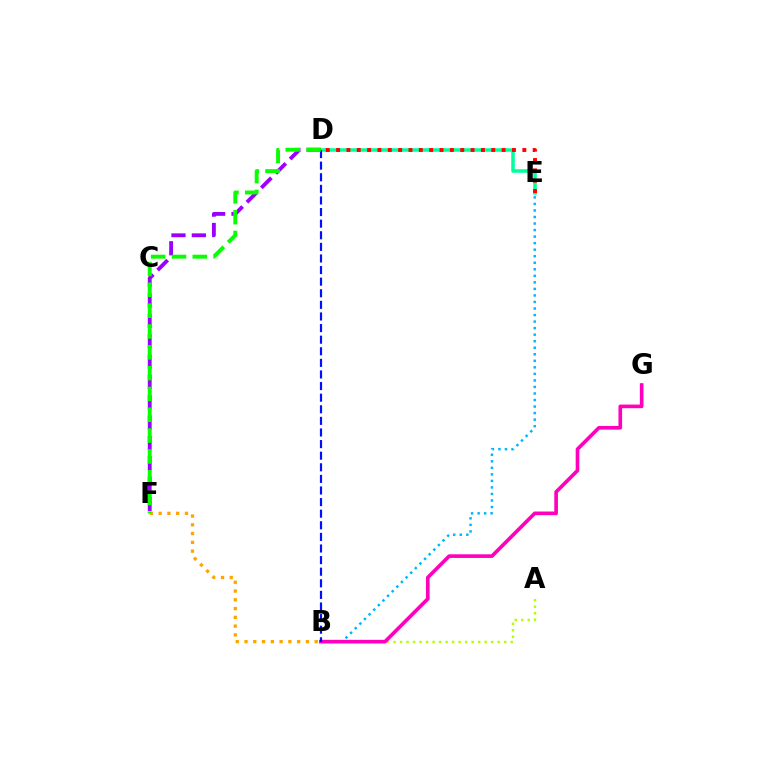{('D', 'E'): [{'color': '#00ff9d', 'line_style': 'solid', 'thickness': 2.54}, {'color': '#ff0000', 'line_style': 'dotted', 'thickness': 2.81}], ('A', 'B'): [{'color': '#b3ff00', 'line_style': 'dotted', 'thickness': 1.77}], ('B', 'E'): [{'color': '#00b5ff', 'line_style': 'dotted', 'thickness': 1.78}], ('B', 'G'): [{'color': '#ff00bd', 'line_style': 'solid', 'thickness': 2.63}], ('D', 'F'): [{'color': '#9b00ff', 'line_style': 'dashed', 'thickness': 2.77}, {'color': '#08ff00', 'line_style': 'dashed', 'thickness': 2.83}], ('B', 'D'): [{'color': '#0010ff', 'line_style': 'dashed', 'thickness': 1.58}], ('B', 'F'): [{'color': '#ffa500', 'line_style': 'dotted', 'thickness': 2.38}]}